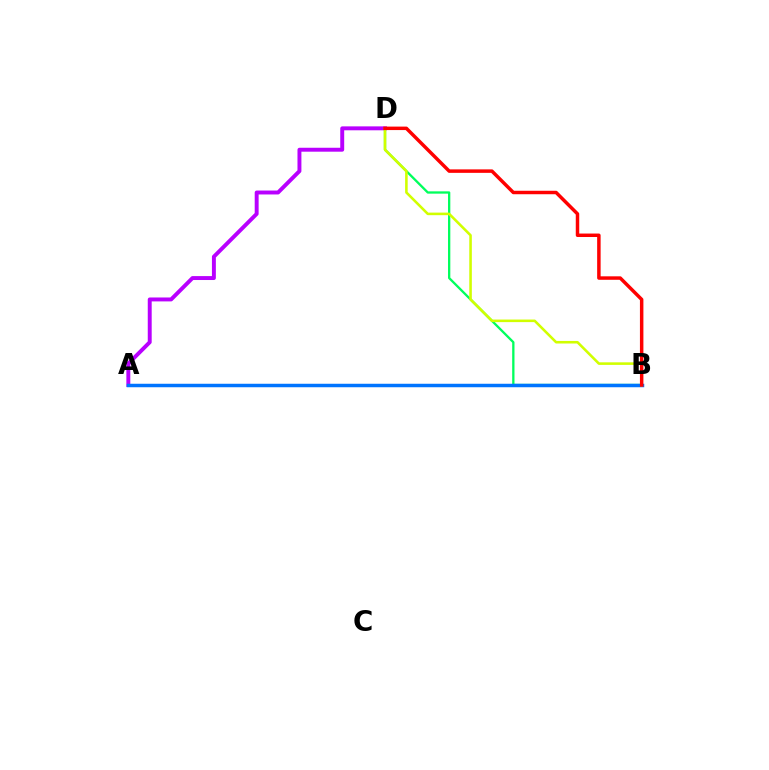{('A', 'D'): [{'color': '#b900ff', 'line_style': 'solid', 'thickness': 2.83}], ('B', 'D'): [{'color': '#00ff5c', 'line_style': 'solid', 'thickness': 1.66}, {'color': '#d1ff00', 'line_style': 'solid', 'thickness': 1.85}, {'color': '#ff0000', 'line_style': 'solid', 'thickness': 2.5}], ('A', 'B'): [{'color': '#0074ff', 'line_style': 'solid', 'thickness': 2.51}]}